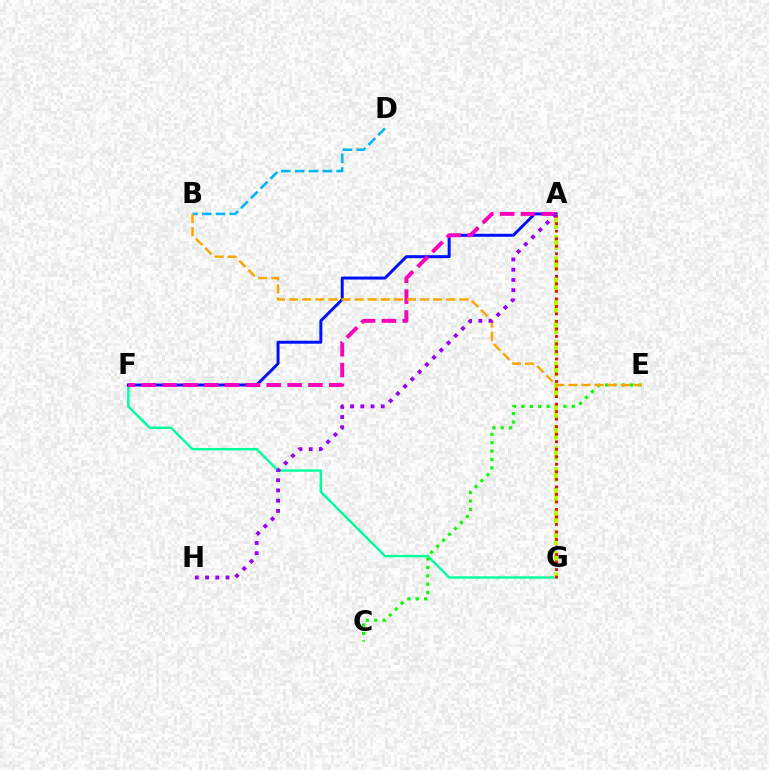{('B', 'D'): [{'color': '#00b5ff', 'line_style': 'dashed', 'thickness': 1.88}], ('F', 'G'): [{'color': '#00ff9d', 'line_style': 'solid', 'thickness': 1.74}], ('A', 'F'): [{'color': '#0010ff', 'line_style': 'solid', 'thickness': 2.15}, {'color': '#ff00bd', 'line_style': 'dashed', 'thickness': 2.83}], ('C', 'E'): [{'color': '#08ff00', 'line_style': 'dotted', 'thickness': 2.28}], ('A', 'G'): [{'color': '#b3ff00', 'line_style': 'dashed', 'thickness': 2.86}, {'color': '#ff0000', 'line_style': 'dotted', 'thickness': 2.04}], ('B', 'E'): [{'color': '#ffa500', 'line_style': 'dashed', 'thickness': 1.78}], ('A', 'H'): [{'color': '#9b00ff', 'line_style': 'dotted', 'thickness': 2.78}]}